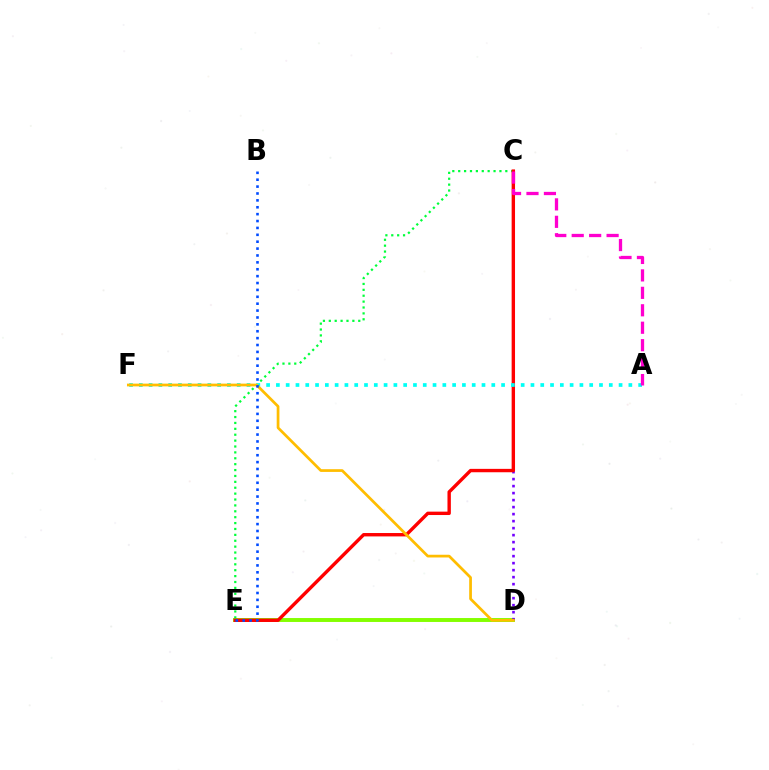{('D', 'E'): [{'color': '#84ff00', 'line_style': 'solid', 'thickness': 2.83}], ('C', 'E'): [{'color': '#00ff39', 'line_style': 'dotted', 'thickness': 1.6}, {'color': '#ff0000', 'line_style': 'solid', 'thickness': 2.44}], ('C', 'D'): [{'color': '#7200ff', 'line_style': 'dotted', 'thickness': 1.9}], ('A', 'F'): [{'color': '#00fff6', 'line_style': 'dotted', 'thickness': 2.66}], ('A', 'C'): [{'color': '#ff00cf', 'line_style': 'dashed', 'thickness': 2.37}], ('D', 'F'): [{'color': '#ffbd00', 'line_style': 'solid', 'thickness': 1.96}], ('B', 'E'): [{'color': '#004bff', 'line_style': 'dotted', 'thickness': 1.87}]}